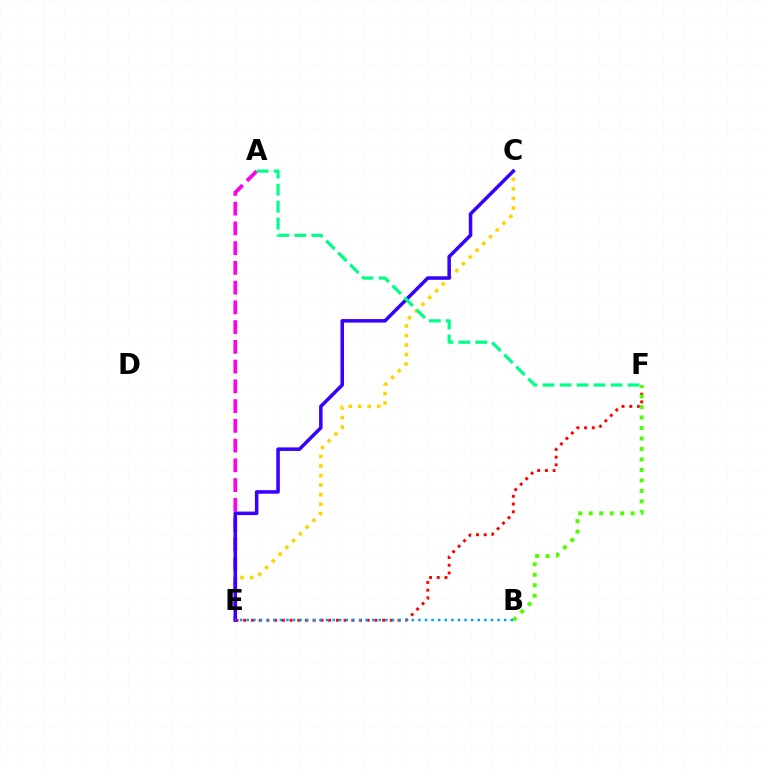{('E', 'F'): [{'color': '#ff0000', 'line_style': 'dotted', 'thickness': 2.1}], ('A', 'E'): [{'color': '#ff00ed', 'line_style': 'dashed', 'thickness': 2.68}], ('C', 'E'): [{'color': '#ffd500', 'line_style': 'dotted', 'thickness': 2.59}, {'color': '#3700ff', 'line_style': 'solid', 'thickness': 2.54}], ('B', 'F'): [{'color': '#4fff00', 'line_style': 'dotted', 'thickness': 2.85}], ('A', 'F'): [{'color': '#00ff86', 'line_style': 'dashed', 'thickness': 2.31}], ('B', 'E'): [{'color': '#009eff', 'line_style': 'dotted', 'thickness': 1.79}]}